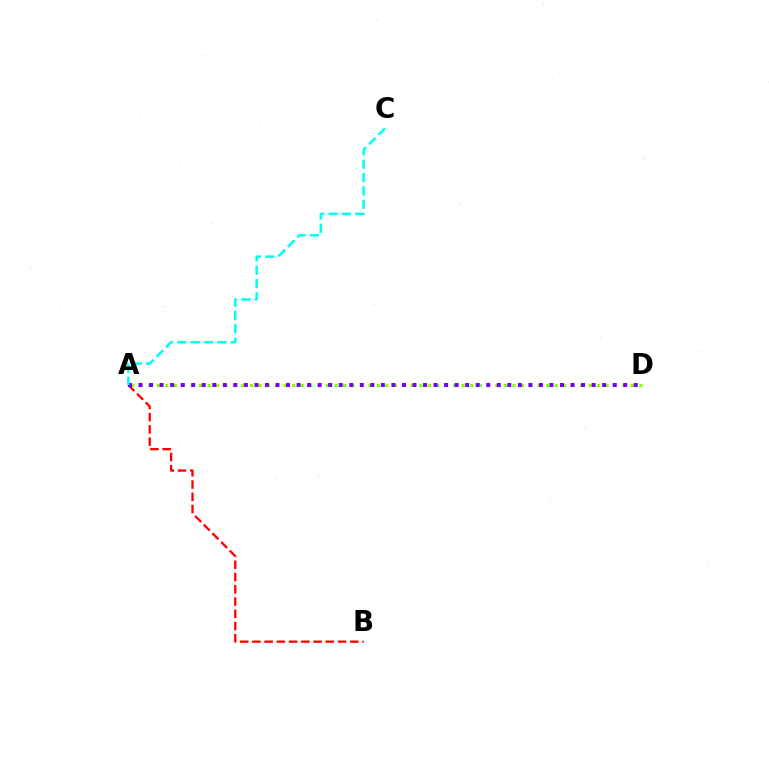{('A', 'D'): [{'color': '#84ff00', 'line_style': 'dotted', 'thickness': 2.3}, {'color': '#7200ff', 'line_style': 'dotted', 'thickness': 2.86}], ('A', 'B'): [{'color': '#ff0000', 'line_style': 'dashed', 'thickness': 1.66}], ('A', 'C'): [{'color': '#00fff6', 'line_style': 'dashed', 'thickness': 1.81}]}